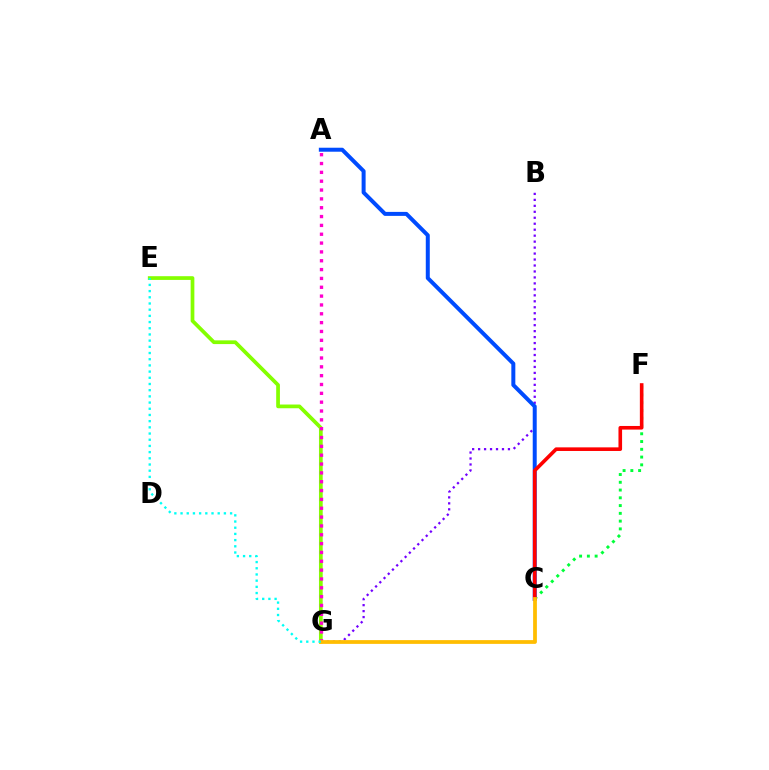{('E', 'G'): [{'color': '#84ff00', 'line_style': 'solid', 'thickness': 2.68}, {'color': '#00fff6', 'line_style': 'dotted', 'thickness': 1.68}], ('C', 'F'): [{'color': '#00ff39', 'line_style': 'dotted', 'thickness': 2.11}, {'color': '#ff0000', 'line_style': 'solid', 'thickness': 2.6}], ('B', 'G'): [{'color': '#7200ff', 'line_style': 'dotted', 'thickness': 1.62}], ('A', 'C'): [{'color': '#004bff', 'line_style': 'solid', 'thickness': 2.87}], ('A', 'G'): [{'color': '#ff00cf', 'line_style': 'dotted', 'thickness': 2.4}], ('C', 'G'): [{'color': '#ffbd00', 'line_style': 'solid', 'thickness': 2.71}]}